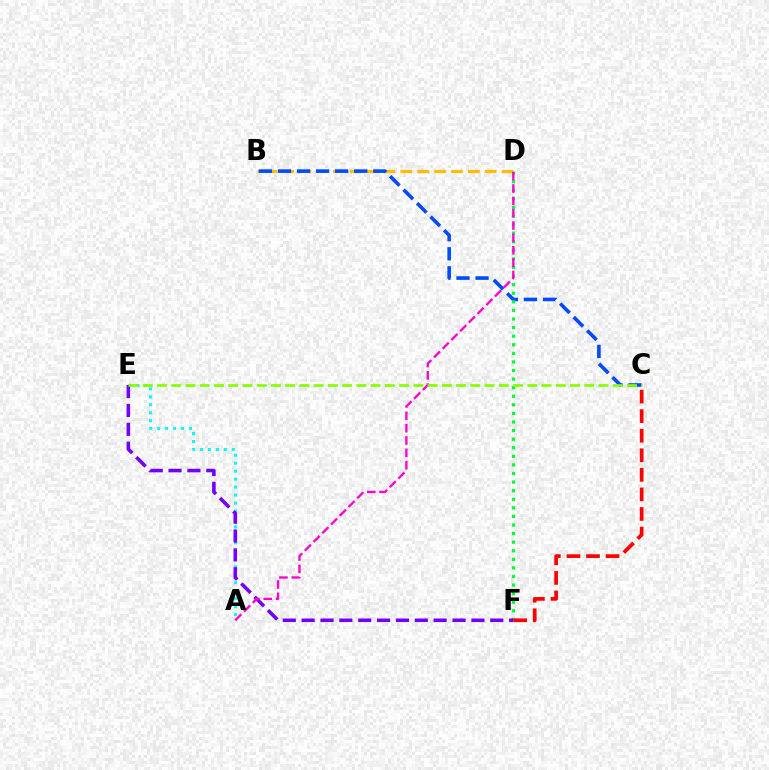{('B', 'D'): [{'color': '#ffbd00', 'line_style': 'dashed', 'thickness': 2.29}], ('A', 'E'): [{'color': '#00fff6', 'line_style': 'dotted', 'thickness': 2.16}], ('B', 'C'): [{'color': '#004bff', 'line_style': 'dashed', 'thickness': 2.59}], ('D', 'F'): [{'color': '#00ff39', 'line_style': 'dotted', 'thickness': 2.33}], ('C', 'F'): [{'color': '#ff0000', 'line_style': 'dashed', 'thickness': 2.66}], ('E', 'F'): [{'color': '#7200ff', 'line_style': 'dashed', 'thickness': 2.56}], ('A', 'D'): [{'color': '#ff00cf', 'line_style': 'dashed', 'thickness': 1.68}], ('C', 'E'): [{'color': '#84ff00', 'line_style': 'dashed', 'thickness': 1.93}]}